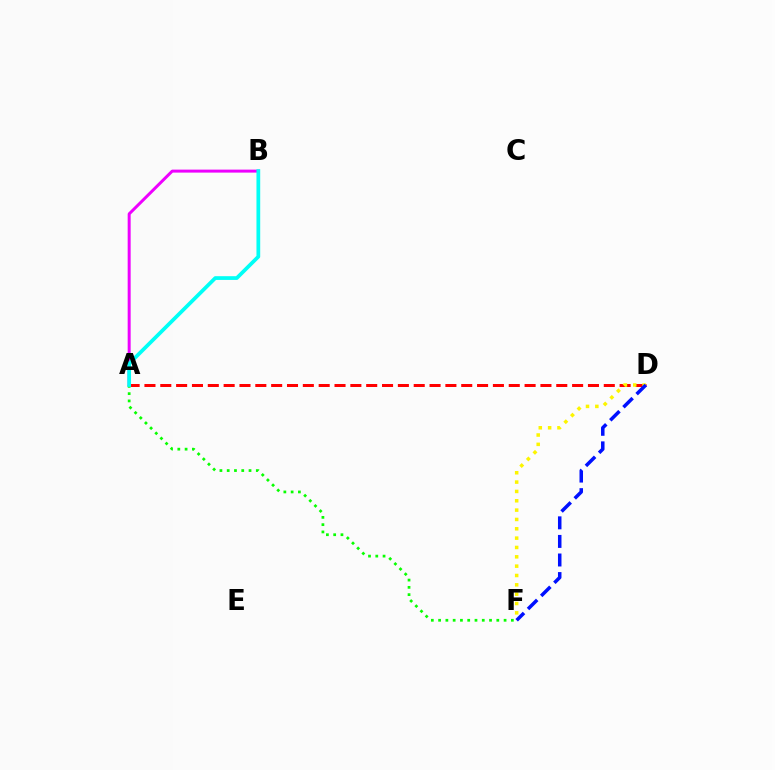{('A', 'B'): [{'color': '#ee00ff', 'line_style': 'solid', 'thickness': 2.15}, {'color': '#00fff6', 'line_style': 'solid', 'thickness': 2.69}], ('A', 'D'): [{'color': '#ff0000', 'line_style': 'dashed', 'thickness': 2.15}], ('A', 'F'): [{'color': '#08ff00', 'line_style': 'dotted', 'thickness': 1.98}], ('D', 'F'): [{'color': '#fcf500', 'line_style': 'dotted', 'thickness': 2.54}, {'color': '#0010ff', 'line_style': 'dashed', 'thickness': 2.52}]}